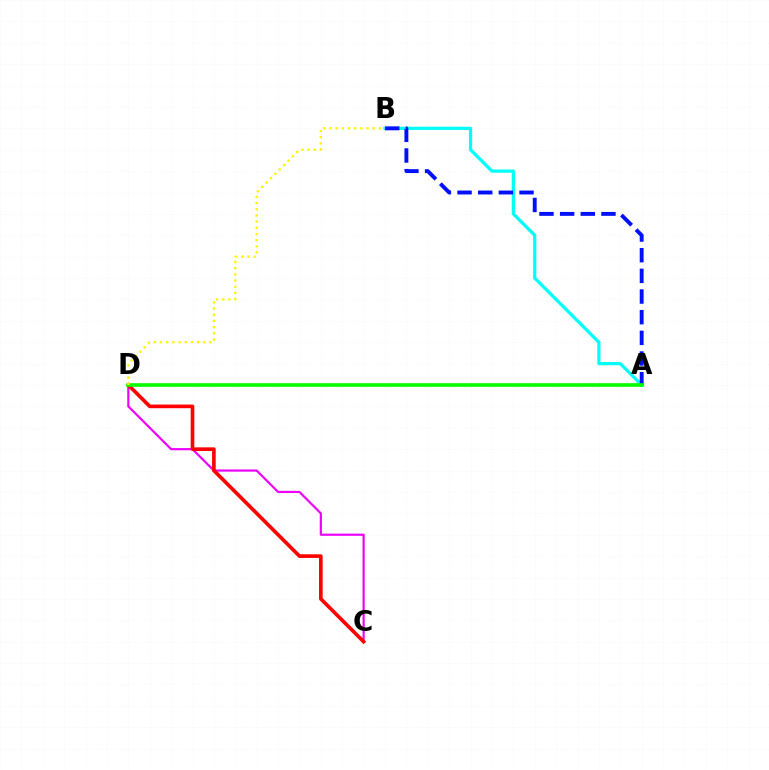{('A', 'B'): [{'color': '#00fff6', 'line_style': 'solid', 'thickness': 2.33}, {'color': '#0010ff', 'line_style': 'dashed', 'thickness': 2.81}], ('C', 'D'): [{'color': '#ee00ff', 'line_style': 'solid', 'thickness': 1.57}, {'color': '#ff0000', 'line_style': 'solid', 'thickness': 2.62}], ('A', 'D'): [{'color': '#08ff00', 'line_style': 'solid', 'thickness': 2.65}], ('B', 'D'): [{'color': '#fcf500', 'line_style': 'dotted', 'thickness': 1.68}]}